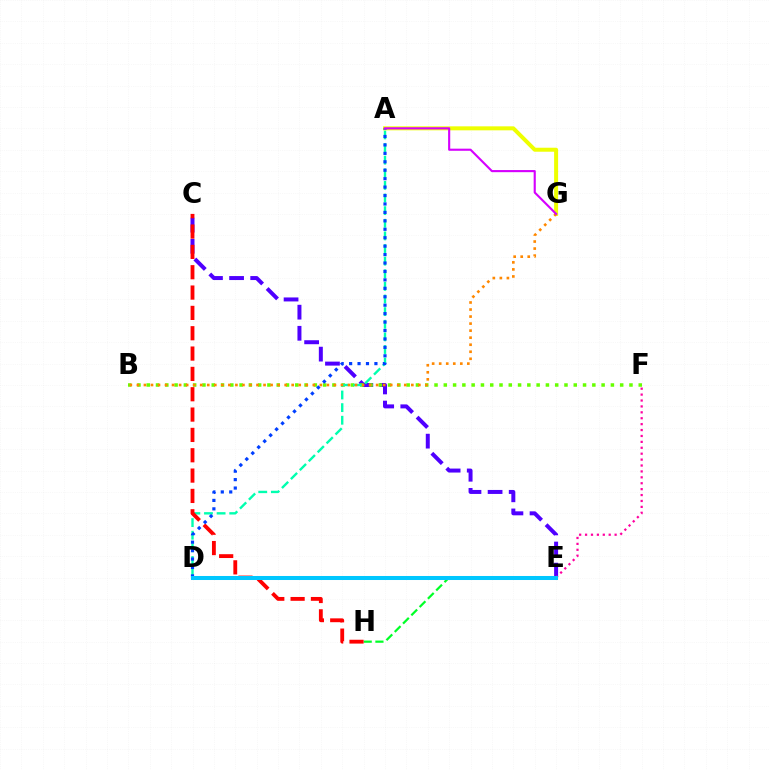{('C', 'E'): [{'color': '#4f00ff', 'line_style': 'dashed', 'thickness': 2.87}], ('B', 'F'): [{'color': '#66ff00', 'line_style': 'dotted', 'thickness': 2.52}], ('A', 'D'): [{'color': '#00ffaf', 'line_style': 'dashed', 'thickness': 1.71}, {'color': '#003fff', 'line_style': 'dotted', 'thickness': 2.29}], ('E', 'H'): [{'color': '#00ff27', 'line_style': 'dashed', 'thickness': 1.59}], ('A', 'G'): [{'color': '#eeff00', 'line_style': 'solid', 'thickness': 2.87}, {'color': '#d600ff', 'line_style': 'solid', 'thickness': 1.53}], ('B', 'G'): [{'color': '#ff8800', 'line_style': 'dotted', 'thickness': 1.91}], ('C', 'H'): [{'color': '#ff0000', 'line_style': 'dashed', 'thickness': 2.76}], ('E', 'F'): [{'color': '#ff00a0', 'line_style': 'dotted', 'thickness': 1.61}], ('D', 'E'): [{'color': '#00c7ff', 'line_style': 'solid', 'thickness': 2.9}]}